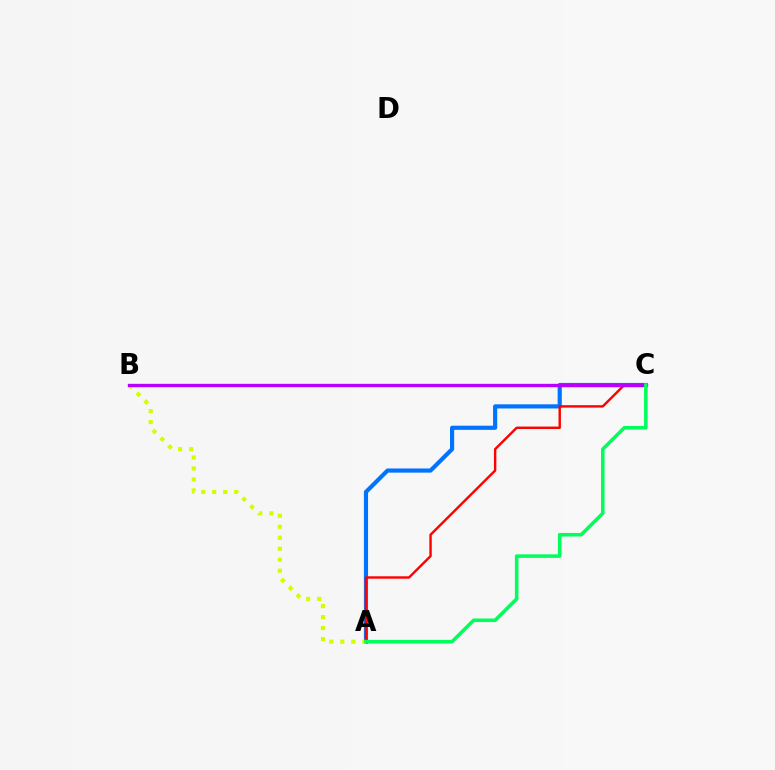{('A', 'C'): [{'color': '#0074ff', 'line_style': 'solid', 'thickness': 2.99}, {'color': '#ff0000', 'line_style': 'solid', 'thickness': 1.74}, {'color': '#00ff5c', 'line_style': 'solid', 'thickness': 2.56}], ('A', 'B'): [{'color': '#d1ff00', 'line_style': 'dotted', 'thickness': 2.98}], ('B', 'C'): [{'color': '#b900ff', 'line_style': 'solid', 'thickness': 2.41}]}